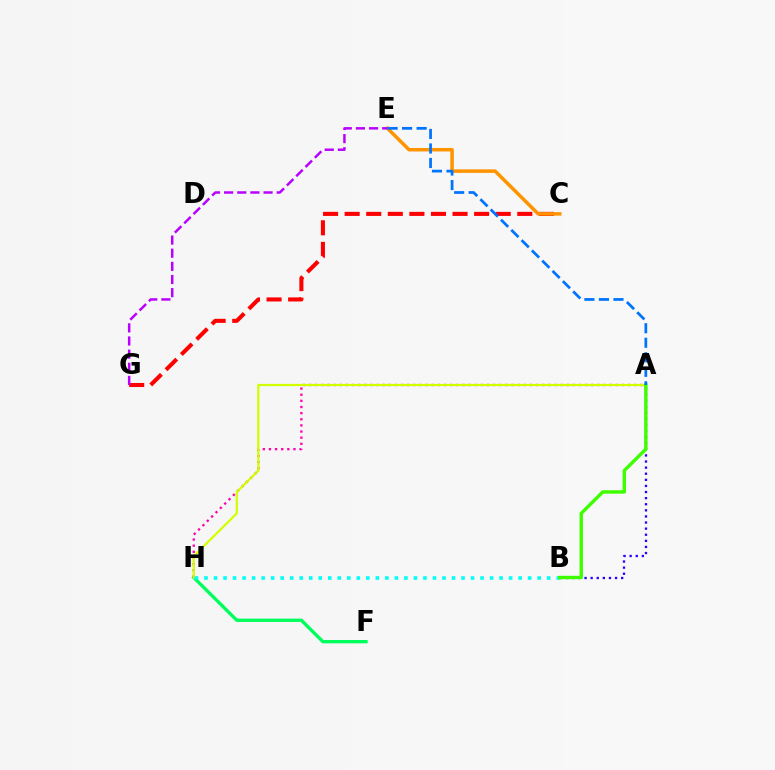{('F', 'H'): [{'color': '#00ff5c', 'line_style': 'solid', 'thickness': 2.41}], ('C', 'G'): [{'color': '#ff0000', 'line_style': 'dashed', 'thickness': 2.93}], ('A', 'H'): [{'color': '#ff00ac', 'line_style': 'dotted', 'thickness': 1.67}, {'color': '#d1ff00', 'line_style': 'solid', 'thickness': 1.6}], ('A', 'B'): [{'color': '#2500ff', 'line_style': 'dotted', 'thickness': 1.66}, {'color': '#3dff00', 'line_style': 'solid', 'thickness': 2.45}], ('C', 'E'): [{'color': '#ff9400', 'line_style': 'solid', 'thickness': 2.52}], ('E', 'G'): [{'color': '#b900ff', 'line_style': 'dashed', 'thickness': 1.79}], ('B', 'H'): [{'color': '#00fff6', 'line_style': 'dotted', 'thickness': 2.59}], ('A', 'E'): [{'color': '#0074ff', 'line_style': 'dashed', 'thickness': 1.97}]}